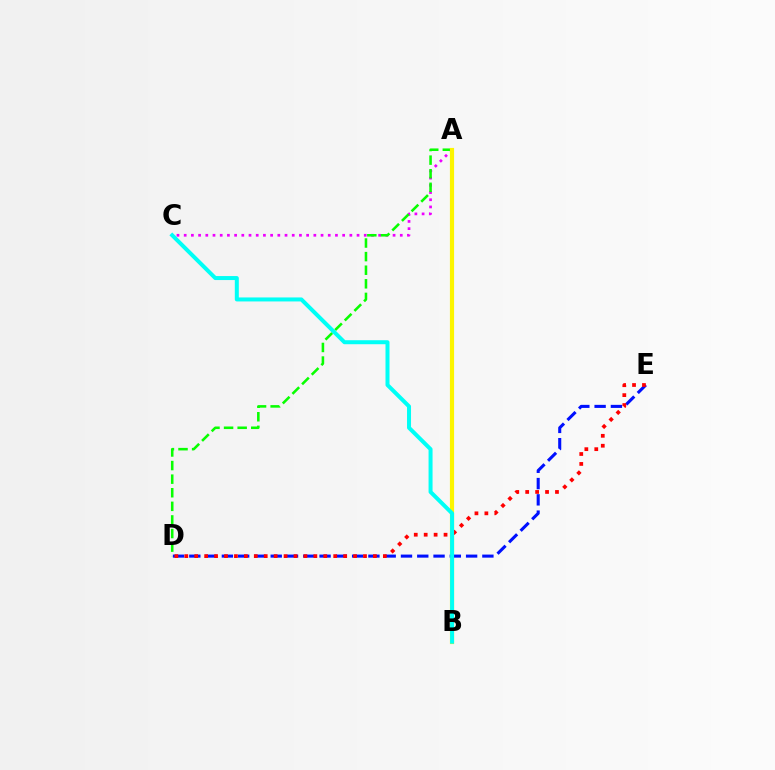{('A', 'C'): [{'color': '#ee00ff', 'line_style': 'dotted', 'thickness': 1.96}], ('A', 'D'): [{'color': '#08ff00', 'line_style': 'dashed', 'thickness': 1.85}], ('A', 'B'): [{'color': '#fcf500', 'line_style': 'solid', 'thickness': 3.0}], ('D', 'E'): [{'color': '#0010ff', 'line_style': 'dashed', 'thickness': 2.21}, {'color': '#ff0000', 'line_style': 'dotted', 'thickness': 2.7}], ('B', 'C'): [{'color': '#00fff6', 'line_style': 'solid', 'thickness': 2.88}]}